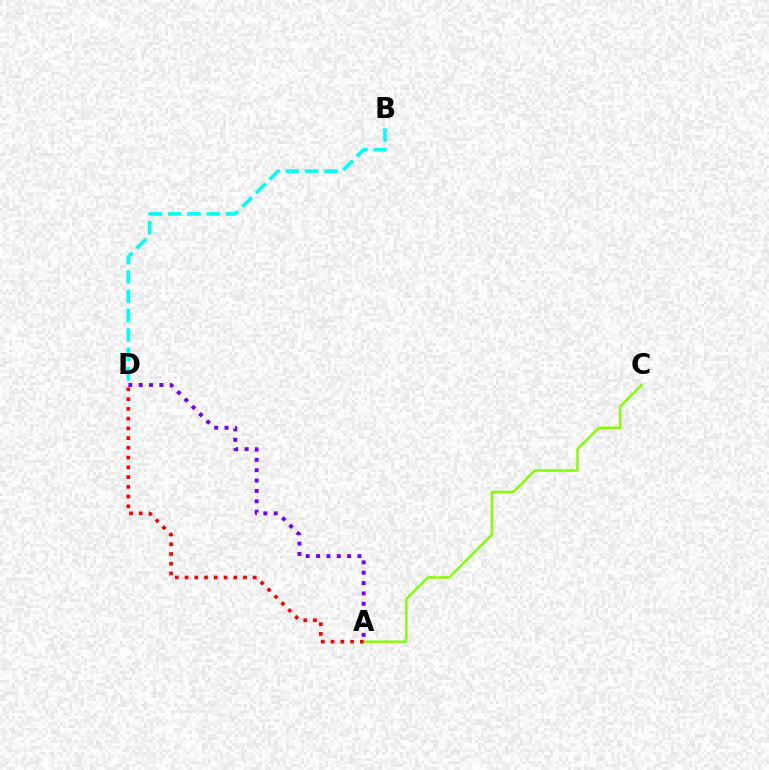{('A', 'D'): [{'color': '#7200ff', 'line_style': 'dotted', 'thickness': 2.82}, {'color': '#ff0000', 'line_style': 'dotted', 'thickness': 2.65}], ('A', 'C'): [{'color': '#84ff00', 'line_style': 'solid', 'thickness': 1.77}], ('B', 'D'): [{'color': '#00fff6', 'line_style': 'dashed', 'thickness': 2.63}]}